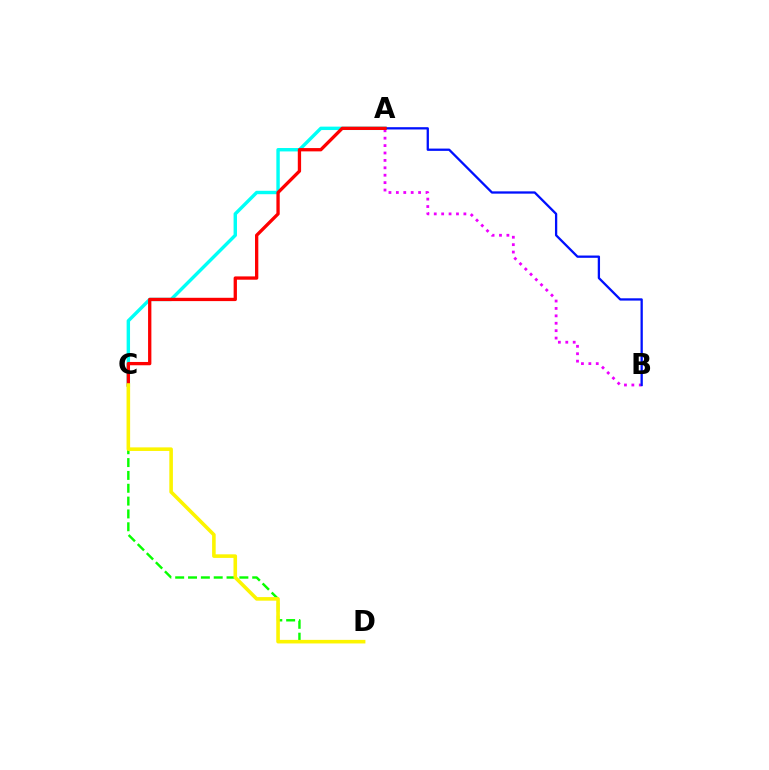{('A', 'C'): [{'color': '#00fff6', 'line_style': 'solid', 'thickness': 2.46}, {'color': '#ff0000', 'line_style': 'solid', 'thickness': 2.38}], ('C', 'D'): [{'color': '#08ff00', 'line_style': 'dashed', 'thickness': 1.74}, {'color': '#fcf500', 'line_style': 'solid', 'thickness': 2.58}], ('A', 'B'): [{'color': '#ee00ff', 'line_style': 'dotted', 'thickness': 2.01}, {'color': '#0010ff', 'line_style': 'solid', 'thickness': 1.65}]}